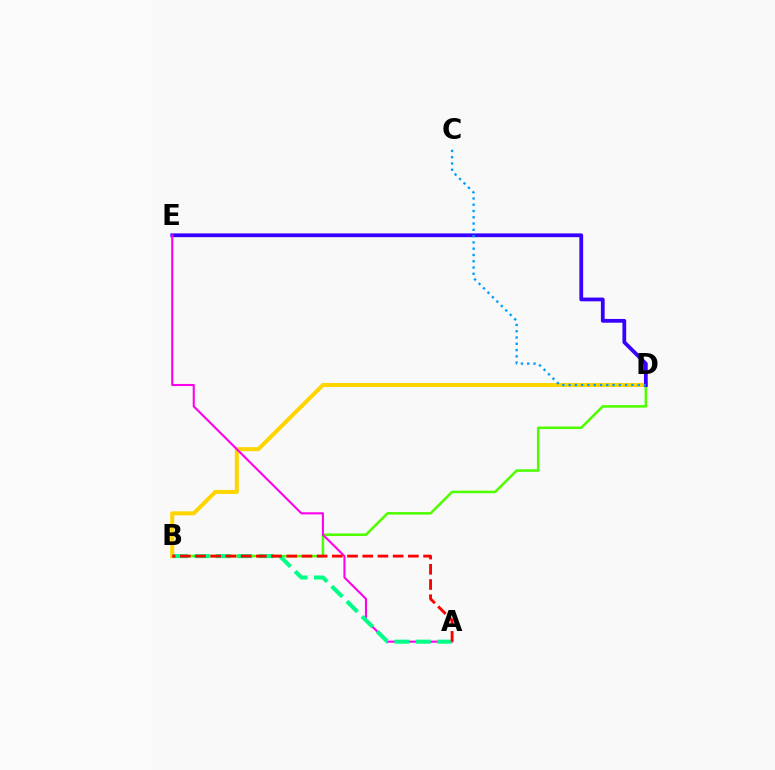{('B', 'D'): [{'color': '#4fff00', 'line_style': 'solid', 'thickness': 1.84}, {'color': '#ffd500', 'line_style': 'solid', 'thickness': 2.88}], ('D', 'E'): [{'color': '#3700ff', 'line_style': 'solid', 'thickness': 2.71}], ('A', 'E'): [{'color': '#ff00ed', 'line_style': 'solid', 'thickness': 1.51}], ('A', 'B'): [{'color': '#00ff86', 'line_style': 'dashed', 'thickness': 2.9}, {'color': '#ff0000', 'line_style': 'dashed', 'thickness': 2.07}], ('C', 'D'): [{'color': '#009eff', 'line_style': 'dotted', 'thickness': 1.71}]}